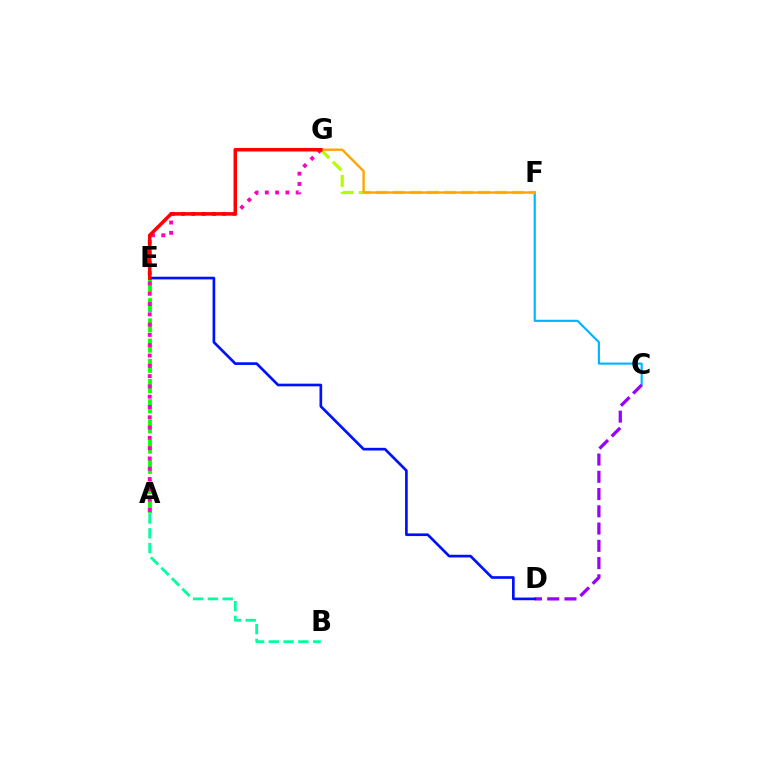{('C', 'F'): [{'color': '#00b5ff', 'line_style': 'solid', 'thickness': 1.54}], ('F', 'G'): [{'color': '#b3ff00', 'line_style': 'dashed', 'thickness': 2.32}, {'color': '#ffa500', 'line_style': 'solid', 'thickness': 1.72}], ('C', 'D'): [{'color': '#9b00ff', 'line_style': 'dashed', 'thickness': 2.34}], ('A', 'E'): [{'color': '#08ff00', 'line_style': 'dashed', 'thickness': 2.74}], ('A', 'G'): [{'color': '#ff00bd', 'line_style': 'dotted', 'thickness': 2.8}], ('D', 'E'): [{'color': '#0010ff', 'line_style': 'solid', 'thickness': 1.93}], ('E', 'G'): [{'color': '#ff0000', 'line_style': 'solid', 'thickness': 2.54}], ('A', 'B'): [{'color': '#00ff9d', 'line_style': 'dashed', 'thickness': 2.01}]}